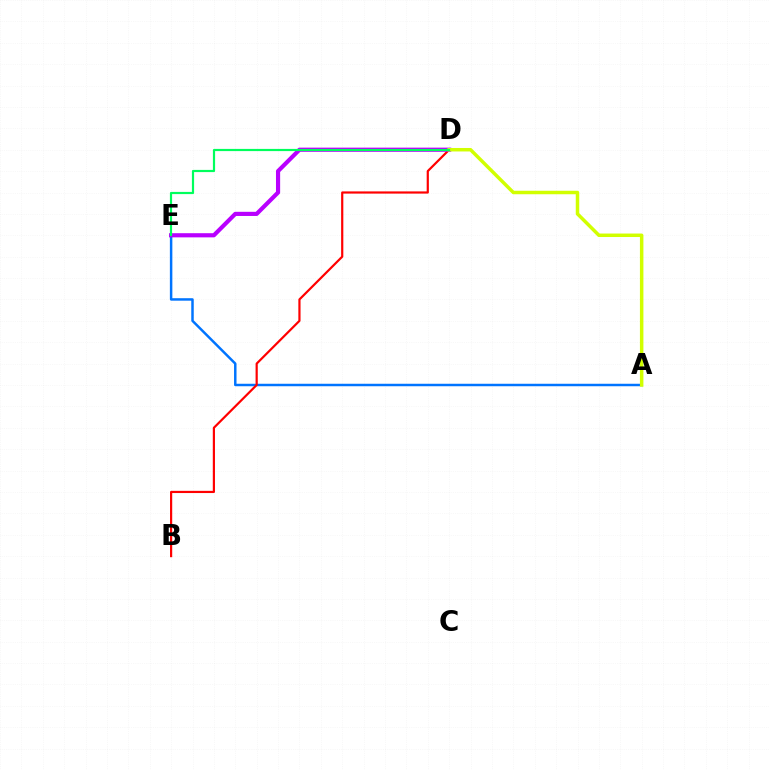{('A', 'E'): [{'color': '#0074ff', 'line_style': 'solid', 'thickness': 1.78}], ('B', 'D'): [{'color': '#ff0000', 'line_style': 'solid', 'thickness': 1.58}], ('D', 'E'): [{'color': '#b900ff', 'line_style': 'solid', 'thickness': 2.99}, {'color': '#00ff5c', 'line_style': 'solid', 'thickness': 1.58}], ('A', 'D'): [{'color': '#d1ff00', 'line_style': 'solid', 'thickness': 2.51}]}